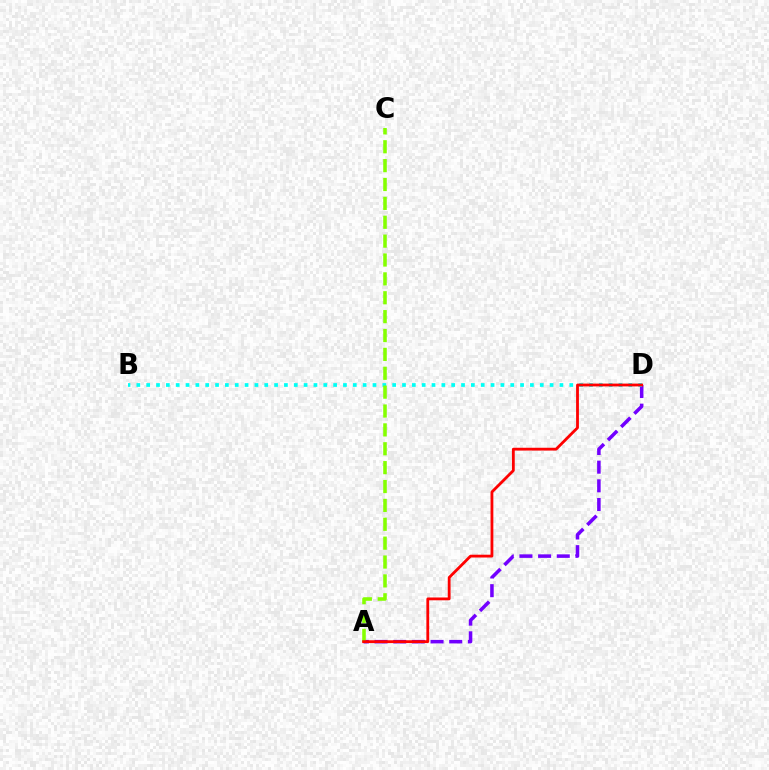{('A', 'D'): [{'color': '#7200ff', 'line_style': 'dashed', 'thickness': 2.54}, {'color': '#ff0000', 'line_style': 'solid', 'thickness': 2.02}], ('B', 'D'): [{'color': '#00fff6', 'line_style': 'dotted', 'thickness': 2.67}], ('A', 'C'): [{'color': '#84ff00', 'line_style': 'dashed', 'thickness': 2.56}]}